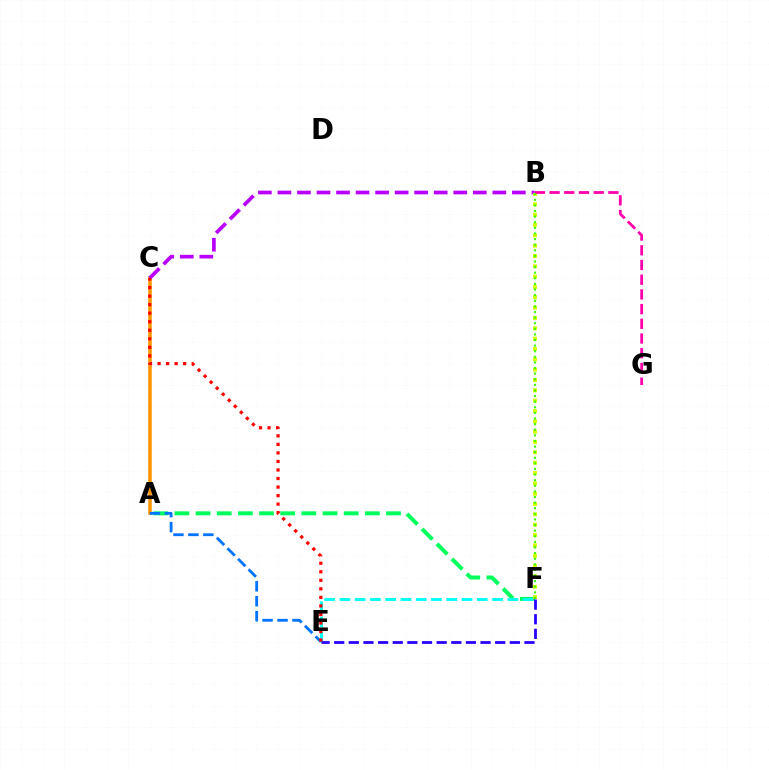{('A', 'C'): [{'color': '#ff9400', 'line_style': 'solid', 'thickness': 2.54}], ('B', 'C'): [{'color': '#b900ff', 'line_style': 'dashed', 'thickness': 2.65}], ('A', 'F'): [{'color': '#00ff5c', 'line_style': 'dashed', 'thickness': 2.87}], ('E', 'F'): [{'color': '#00fff6', 'line_style': 'dashed', 'thickness': 2.07}, {'color': '#2500ff', 'line_style': 'dashed', 'thickness': 1.99}], ('A', 'E'): [{'color': '#0074ff', 'line_style': 'dashed', 'thickness': 2.03}], ('B', 'F'): [{'color': '#d1ff00', 'line_style': 'dotted', 'thickness': 2.81}, {'color': '#3dff00', 'line_style': 'dotted', 'thickness': 1.52}], ('B', 'G'): [{'color': '#ff00ac', 'line_style': 'dashed', 'thickness': 2.0}], ('C', 'E'): [{'color': '#ff0000', 'line_style': 'dotted', 'thickness': 2.32}]}